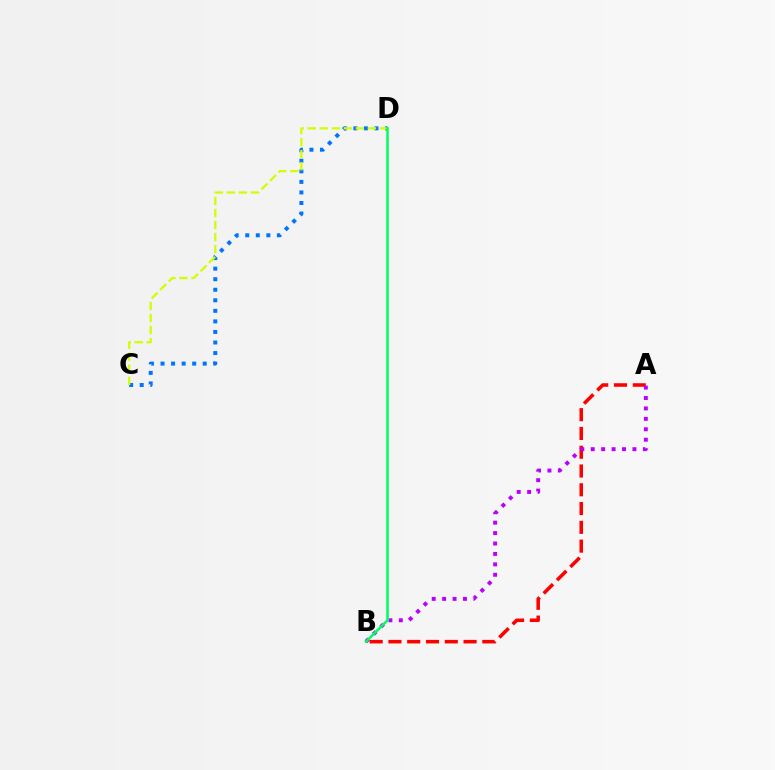{('C', 'D'): [{'color': '#0074ff', 'line_style': 'dotted', 'thickness': 2.87}, {'color': '#d1ff00', 'line_style': 'dashed', 'thickness': 1.64}], ('A', 'B'): [{'color': '#ff0000', 'line_style': 'dashed', 'thickness': 2.55}, {'color': '#b900ff', 'line_style': 'dotted', 'thickness': 2.83}], ('B', 'D'): [{'color': '#00ff5c', 'line_style': 'solid', 'thickness': 1.82}]}